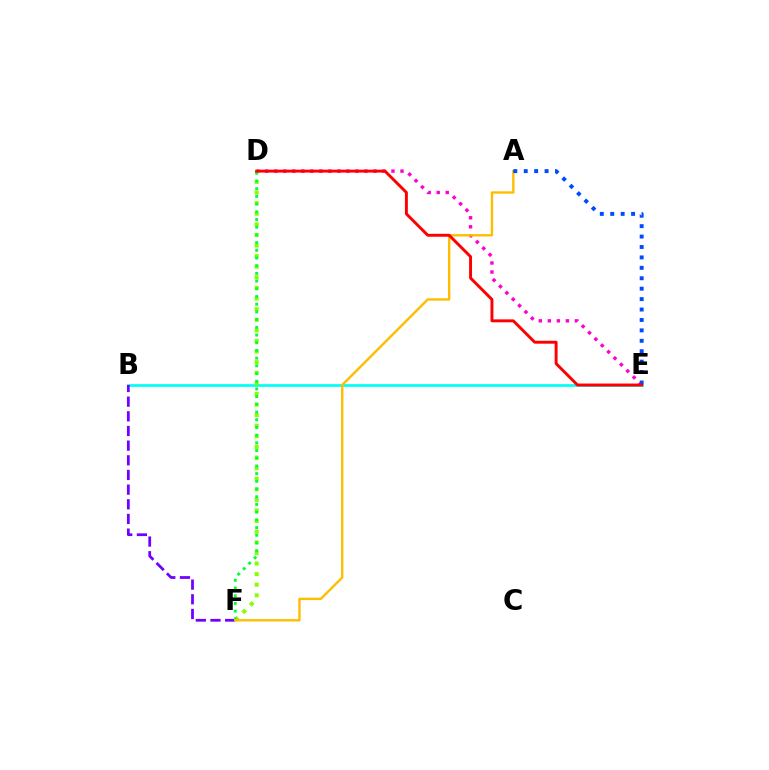{('B', 'E'): [{'color': '#00fff6', 'line_style': 'solid', 'thickness': 1.96}], ('D', 'E'): [{'color': '#ff00cf', 'line_style': 'dotted', 'thickness': 2.45}, {'color': '#ff0000', 'line_style': 'solid', 'thickness': 2.11}], ('D', 'F'): [{'color': '#84ff00', 'line_style': 'dotted', 'thickness': 2.88}, {'color': '#00ff39', 'line_style': 'dotted', 'thickness': 2.09}], ('B', 'F'): [{'color': '#7200ff', 'line_style': 'dashed', 'thickness': 1.99}], ('A', 'F'): [{'color': '#ffbd00', 'line_style': 'solid', 'thickness': 1.72}], ('A', 'E'): [{'color': '#004bff', 'line_style': 'dotted', 'thickness': 2.83}]}